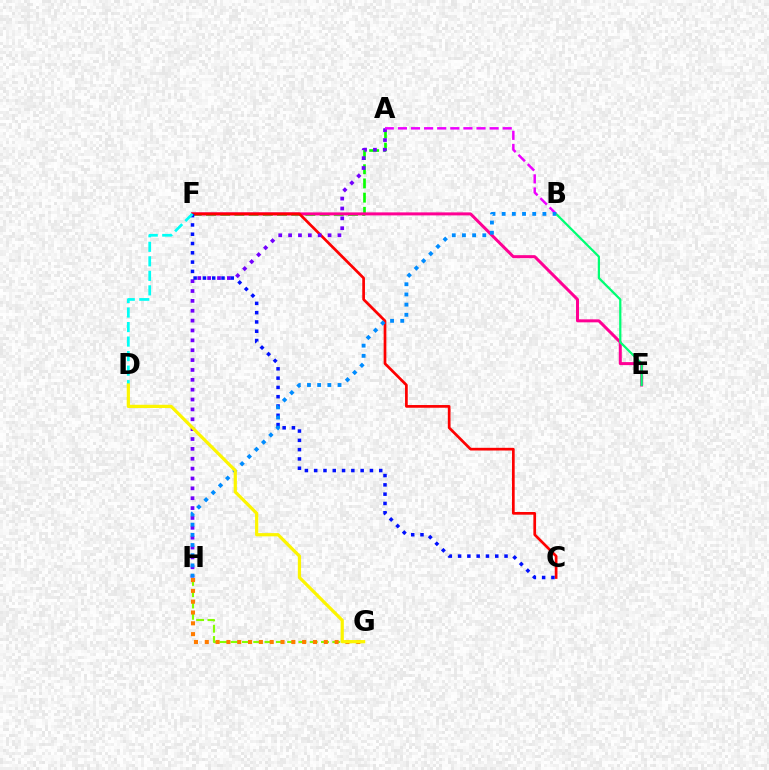{('A', 'F'): [{'color': '#08ff00', 'line_style': 'dashed', 'thickness': 1.93}], ('E', 'F'): [{'color': '#ff0094', 'line_style': 'solid', 'thickness': 2.17}], ('C', 'F'): [{'color': '#ff0000', 'line_style': 'solid', 'thickness': 1.95}, {'color': '#0010ff', 'line_style': 'dotted', 'thickness': 2.52}], ('A', 'H'): [{'color': '#7200ff', 'line_style': 'dotted', 'thickness': 2.68}], ('B', 'E'): [{'color': '#00ff74', 'line_style': 'solid', 'thickness': 1.61}], ('G', 'H'): [{'color': '#84ff00', 'line_style': 'dashed', 'thickness': 1.53}, {'color': '#ff7c00', 'line_style': 'dotted', 'thickness': 2.94}], ('A', 'B'): [{'color': '#ee00ff', 'line_style': 'dashed', 'thickness': 1.78}], ('B', 'H'): [{'color': '#008cff', 'line_style': 'dotted', 'thickness': 2.77}], ('D', 'F'): [{'color': '#00fff6', 'line_style': 'dashed', 'thickness': 1.97}], ('D', 'G'): [{'color': '#fcf500', 'line_style': 'solid', 'thickness': 2.32}]}